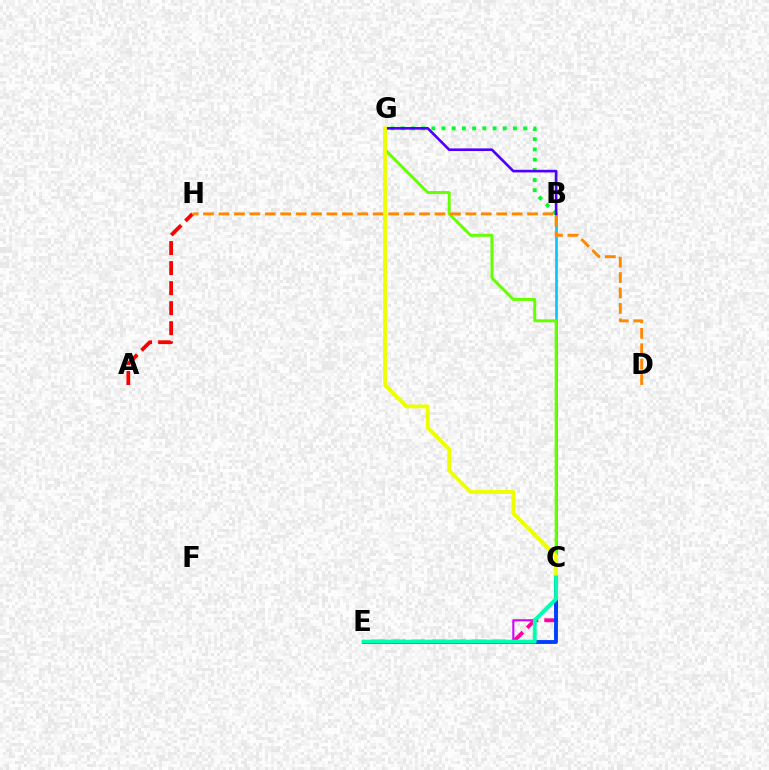{('B', 'C'): [{'color': '#00c7ff', 'line_style': 'solid', 'thickness': 1.92}], ('B', 'G'): [{'color': '#00ff27', 'line_style': 'dotted', 'thickness': 2.77}, {'color': '#4f00ff', 'line_style': 'solid', 'thickness': 1.91}], ('C', 'G'): [{'color': '#66ff00', 'line_style': 'solid', 'thickness': 2.11}, {'color': '#eeff00', 'line_style': 'solid', 'thickness': 2.75}], ('C', 'E'): [{'color': '#d600ff', 'line_style': 'solid', 'thickness': 1.52}, {'color': '#ff00a0', 'line_style': 'dashed', 'thickness': 2.75}, {'color': '#003fff', 'line_style': 'solid', 'thickness': 2.79}, {'color': '#00ffaf', 'line_style': 'solid', 'thickness': 2.8}], ('A', 'H'): [{'color': '#ff0000', 'line_style': 'dashed', 'thickness': 2.72}], ('D', 'H'): [{'color': '#ff8800', 'line_style': 'dashed', 'thickness': 2.1}]}